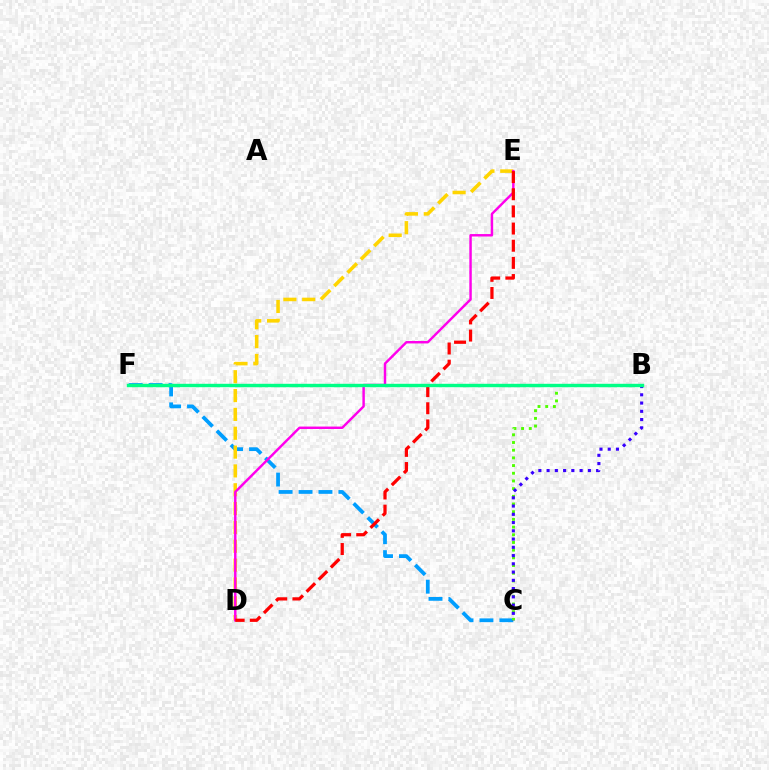{('C', 'F'): [{'color': '#009eff', 'line_style': 'dashed', 'thickness': 2.71}], ('D', 'E'): [{'color': '#ffd500', 'line_style': 'dashed', 'thickness': 2.56}, {'color': '#ff00ed', 'line_style': 'solid', 'thickness': 1.76}, {'color': '#ff0000', 'line_style': 'dashed', 'thickness': 2.33}], ('B', 'C'): [{'color': '#4fff00', 'line_style': 'dotted', 'thickness': 2.09}, {'color': '#3700ff', 'line_style': 'dotted', 'thickness': 2.24}], ('B', 'F'): [{'color': '#00ff86', 'line_style': 'solid', 'thickness': 2.45}]}